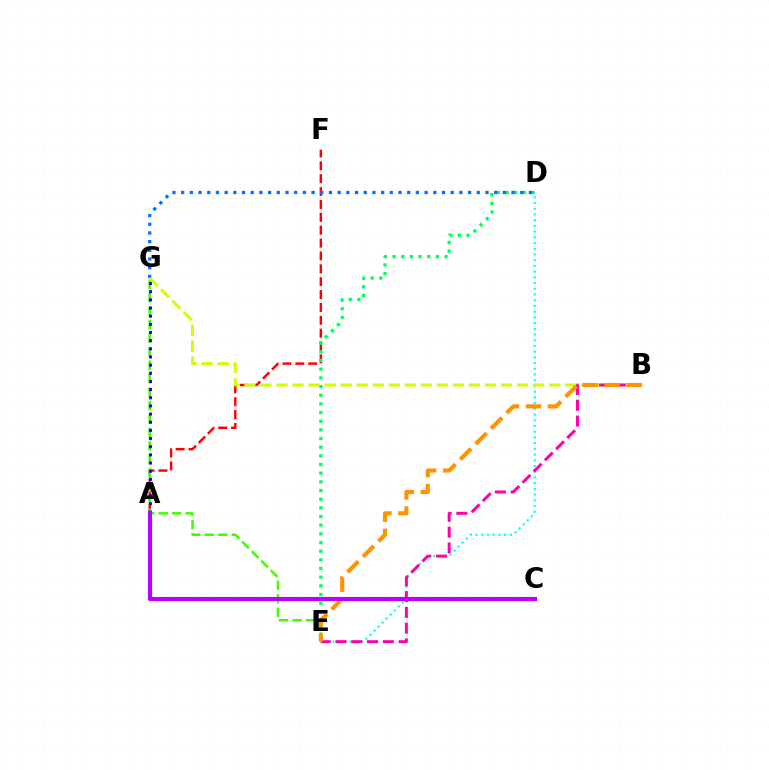{('A', 'F'): [{'color': '#ff0000', 'line_style': 'dashed', 'thickness': 1.75}], ('E', 'G'): [{'color': '#3dff00', 'line_style': 'dashed', 'thickness': 1.83}], ('D', 'E'): [{'color': '#00ff5c', 'line_style': 'dotted', 'thickness': 2.35}, {'color': '#00fff6', 'line_style': 'dotted', 'thickness': 1.55}], ('A', 'G'): [{'color': '#2500ff', 'line_style': 'dotted', 'thickness': 2.22}], ('D', 'G'): [{'color': '#0074ff', 'line_style': 'dotted', 'thickness': 2.36}], ('B', 'G'): [{'color': '#d1ff00', 'line_style': 'dashed', 'thickness': 2.18}], ('B', 'E'): [{'color': '#ff00ac', 'line_style': 'dashed', 'thickness': 2.14}, {'color': '#ff9400', 'line_style': 'dashed', 'thickness': 2.97}], ('A', 'C'): [{'color': '#b900ff', 'line_style': 'solid', 'thickness': 2.98}]}